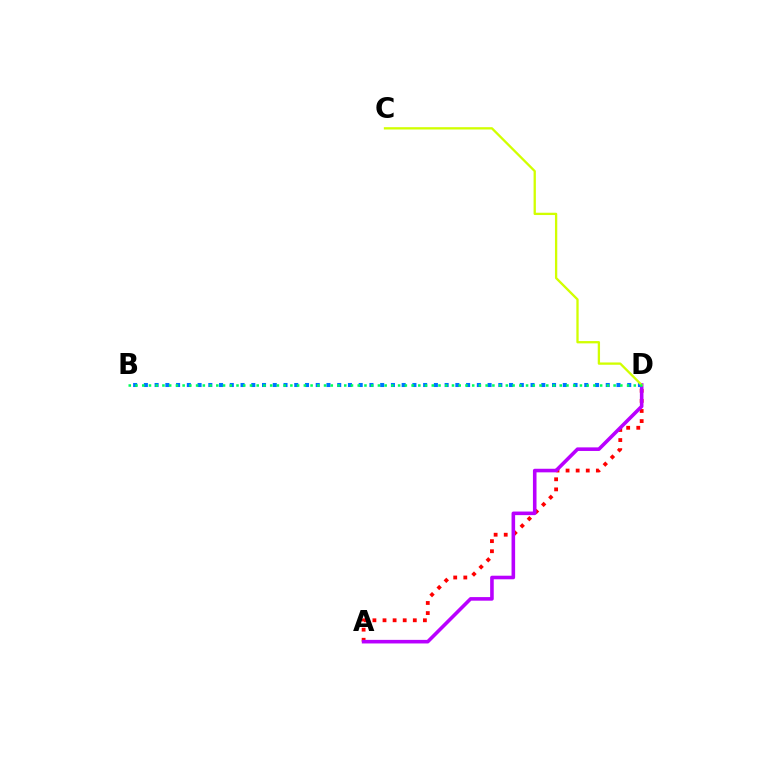{('A', 'D'): [{'color': '#ff0000', 'line_style': 'dotted', 'thickness': 2.74}, {'color': '#b900ff', 'line_style': 'solid', 'thickness': 2.58}], ('B', 'D'): [{'color': '#0074ff', 'line_style': 'dotted', 'thickness': 2.92}, {'color': '#00ff5c', 'line_style': 'dotted', 'thickness': 1.83}], ('C', 'D'): [{'color': '#d1ff00', 'line_style': 'solid', 'thickness': 1.66}]}